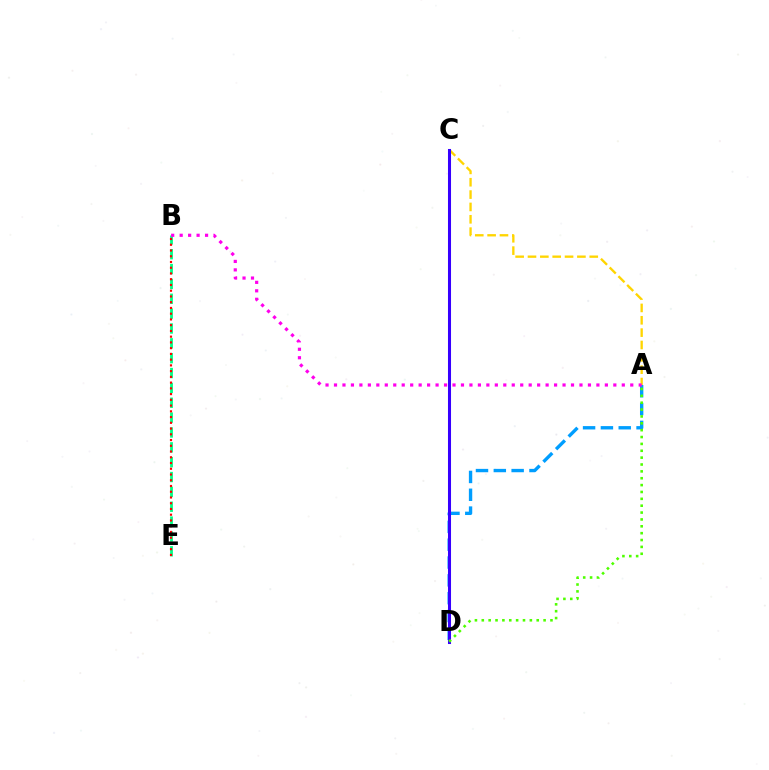{('A', 'D'): [{'color': '#009eff', 'line_style': 'dashed', 'thickness': 2.42}, {'color': '#4fff00', 'line_style': 'dotted', 'thickness': 1.87}], ('A', 'C'): [{'color': '#ffd500', 'line_style': 'dashed', 'thickness': 1.68}], ('B', 'E'): [{'color': '#00ff86', 'line_style': 'dashed', 'thickness': 2.02}, {'color': '#ff0000', 'line_style': 'dotted', 'thickness': 1.56}], ('C', 'D'): [{'color': '#3700ff', 'line_style': 'solid', 'thickness': 2.19}], ('A', 'B'): [{'color': '#ff00ed', 'line_style': 'dotted', 'thickness': 2.3}]}